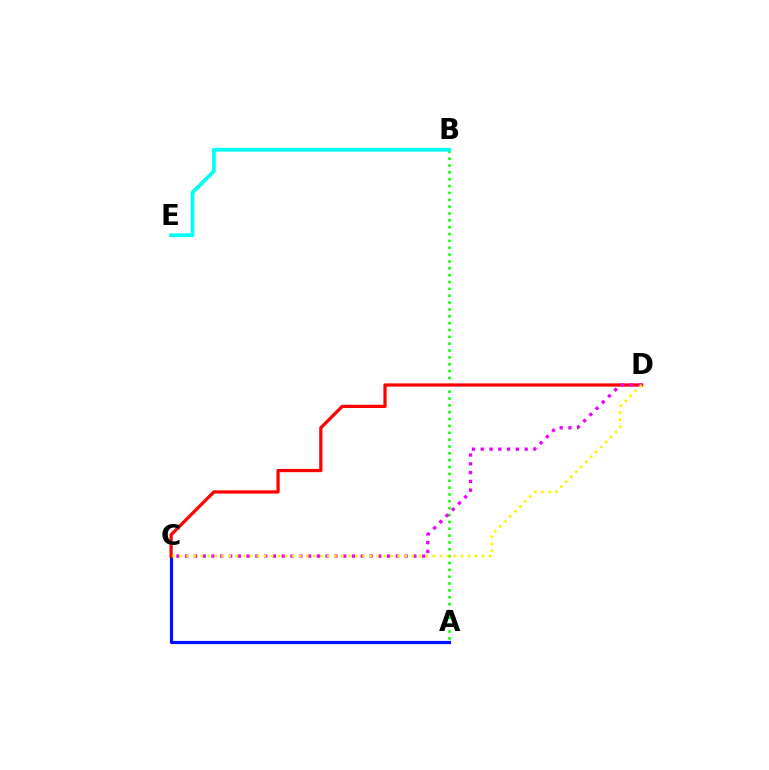{('A', 'B'): [{'color': '#08ff00', 'line_style': 'dotted', 'thickness': 1.86}], ('A', 'C'): [{'color': '#0010ff', 'line_style': 'solid', 'thickness': 2.28}], ('C', 'D'): [{'color': '#ff0000', 'line_style': 'solid', 'thickness': 2.33}, {'color': '#ee00ff', 'line_style': 'dotted', 'thickness': 2.39}, {'color': '#fcf500', 'line_style': 'dotted', 'thickness': 1.91}], ('B', 'E'): [{'color': '#00fff6', 'line_style': 'solid', 'thickness': 2.69}]}